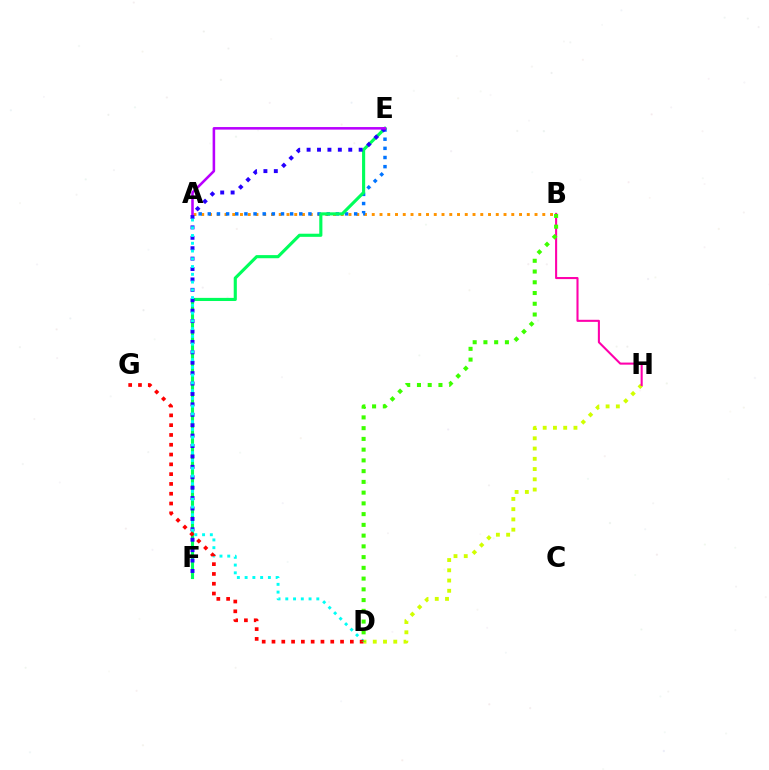{('A', 'B'): [{'color': '#ff9400', 'line_style': 'dotted', 'thickness': 2.11}], ('A', 'E'): [{'color': '#0074ff', 'line_style': 'dotted', 'thickness': 2.49}, {'color': '#b900ff', 'line_style': 'solid', 'thickness': 1.84}], ('E', 'F'): [{'color': '#00ff5c', 'line_style': 'solid', 'thickness': 2.25}, {'color': '#2500ff', 'line_style': 'dotted', 'thickness': 2.83}], ('A', 'D'): [{'color': '#00fff6', 'line_style': 'dotted', 'thickness': 2.11}], ('D', 'H'): [{'color': '#d1ff00', 'line_style': 'dotted', 'thickness': 2.79}], ('D', 'G'): [{'color': '#ff0000', 'line_style': 'dotted', 'thickness': 2.66}], ('B', 'H'): [{'color': '#ff00ac', 'line_style': 'solid', 'thickness': 1.5}], ('B', 'D'): [{'color': '#3dff00', 'line_style': 'dotted', 'thickness': 2.92}]}